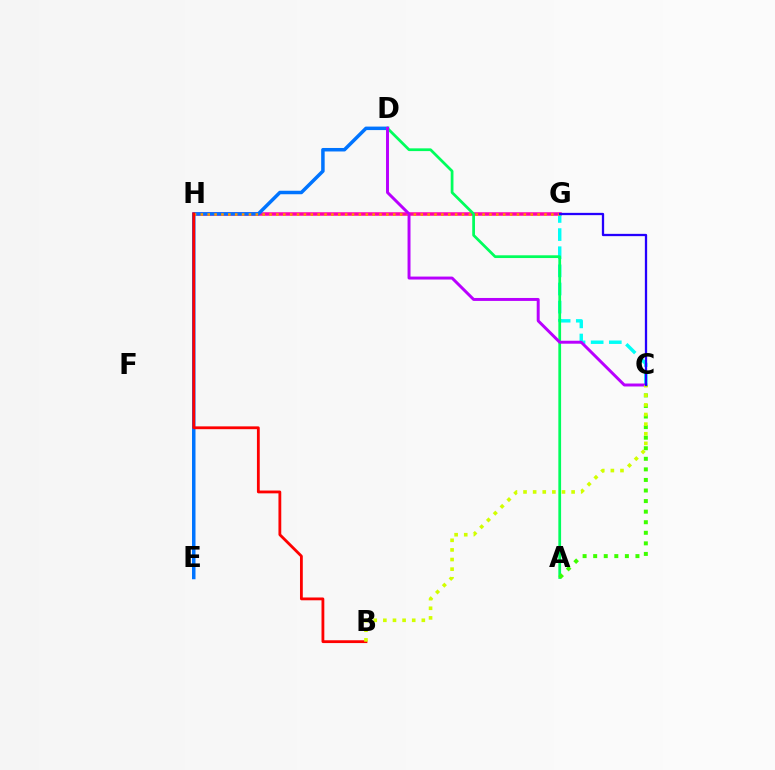{('G', 'H'): [{'color': '#ff00ac', 'line_style': 'solid', 'thickness': 2.52}, {'color': '#ff9400', 'line_style': 'dotted', 'thickness': 1.87}], ('C', 'G'): [{'color': '#00fff6', 'line_style': 'dashed', 'thickness': 2.46}, {'color': '#2500ff', 'line_style': 'solid', 'thickness': 1.65}], ('D', 'E'): [{'color': '#0074ff', 'line_style': 'solid', 'thickness': 2.52}], ('A', 'D'): [{'color': '#00ff5c', 'line_style': 'solid', 'thickness': 1.98}], ('A', 'C'): [{'color': '#3dff00', 'line_style': 'dotted', 'thickness': 2.87}], ('B', 'H'): [{'color': '#ff0000', 'line_style': 'solid', 'thickness': 2.02}], ('C', 'D'): [{'color': '#b900ff', 'line_style': 'solid', 'thickness': 2.13}], ('B', 'C'): [{'color': '#d1ff00', 'line_style': 'dotted', 'thickness': 2.61}]}